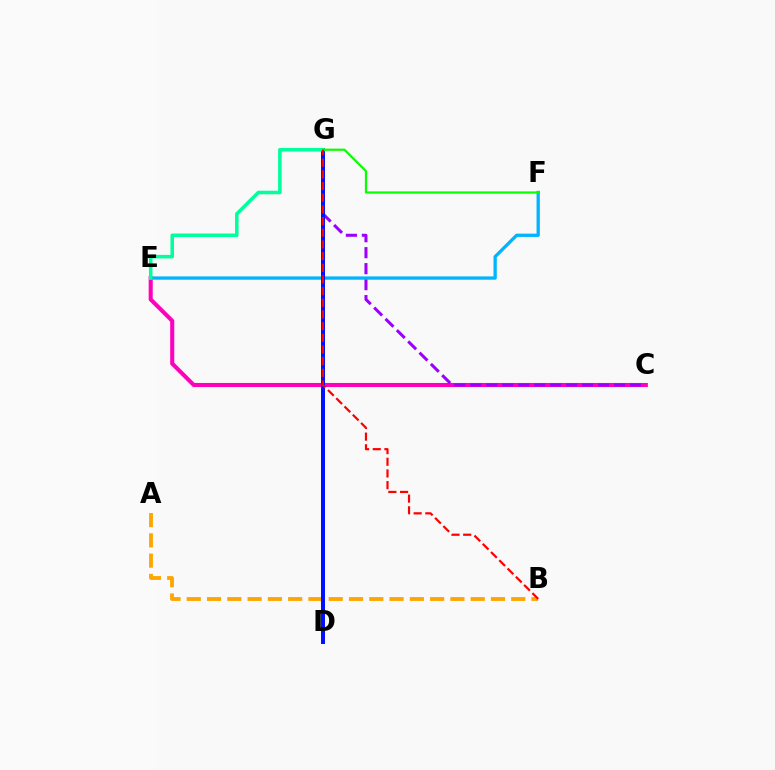{('C', 'E'): [{'color': '#ff00bd', 'line_style': 'solid', 'thickness': 2.93}], ('C', 'G'): [{'color': '#9b00ff', 'line_style': 'dashed', 'thickness': 2.17}], ('A', 'B'): [{'color': '#ffa500', 'line_style': 'dashed', 'thickness': 2.76}], ('E', 'F'): [{'color': '#00b5ff', 'line_style': 'solid', 'thickness': 2.38}], ('D', 'G'): [{'color': '#b3ff00', 'line_style': 'solid', 'thickness': 2.82}, {'color': '#0010ff', 'line_style': 'solid', 'thickness': 2.86}], ('E', 'G'): [{'color': '#00ff9d', 'line_style': 'solid', 'thickness': 2.56}], ('F', 'G'): [{'color': '#08ff00', 'line_style': 'solid', 'thickness': 1.59}], ('B', 'G'): [{'color': '#ff0000', 'line_style': 'dashed', 'thickness': 1.59}]}